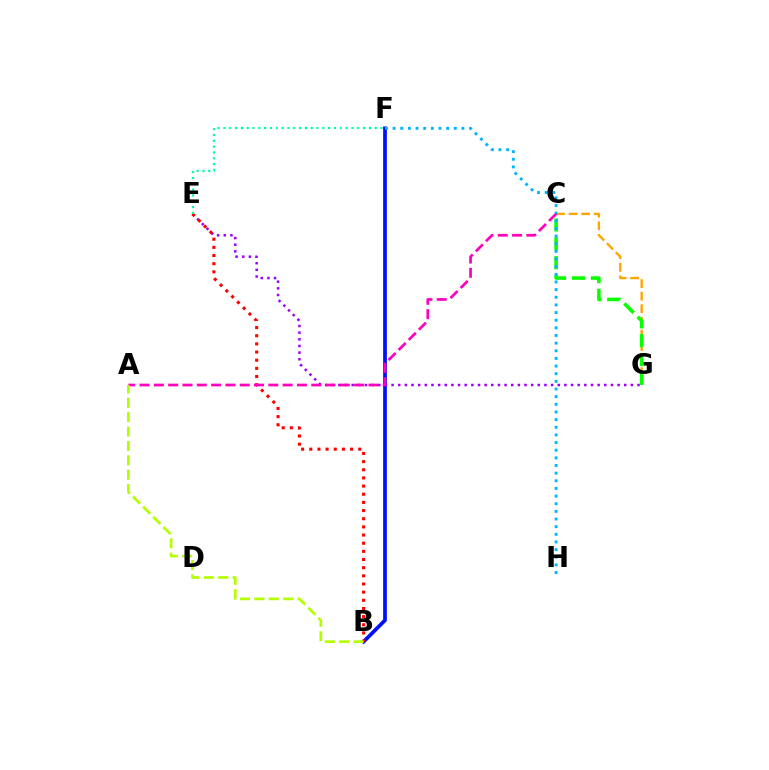{('C', 'G'): [{'color': '#ffa500', 'line_style': 'dashed', 'thickness': 1.71}, {'color': '#08ff00', 'line_style': 'dashed', 'thickness': 2.56}], ('B', 'F'): [{'color': '#0010ff', 'line_style': 'solid', 'thickness': 2.69}], ('E', 'G'): [{'color': '#9b00ff', 'line_style': 'dotted', 'thickness': 1.81}], ('B', 'E'): [{'color': '#ff0000', 'line_style': 'dotted', 'thickness': 2.22}], ('F', 'H'): [{'color': '#00b5ff', 'line_style': 'dotted', 'thickness': 2.08}], ('A', 'C'): [{'color': '#ff00bd', 'line_style': 'dashed', 'thickness': 1.94}], ('A', 'B'): [{'color': '#b3ff00', 'line_style': 'dashed', 'thickness': 1.95}], ('E', 'F'): [{'color': '#00ff9d', 'line_style': 'dotted', 'thickness': 1.58}]}